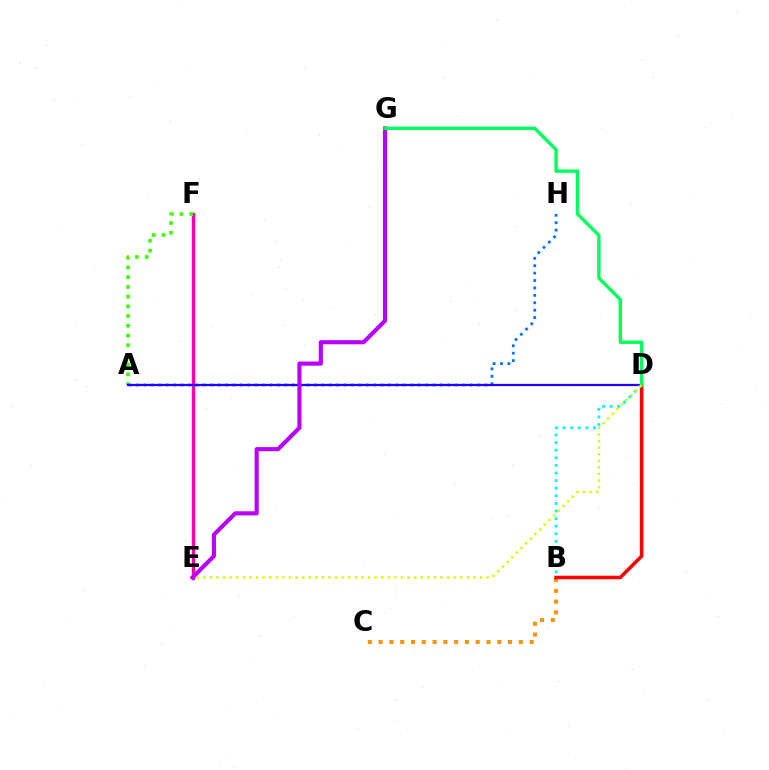{('B', 'C'): [{'color': '#ff9400', 'line_style': 'dotted', 'thickness': 2.93}], ('A', 'H'): [{'color': '#0074ff', 'line_style': 'dotted', 'thickness': 2.01}], ('B', 'D'): [{'color': '#ff0000', 'line_style': 'solid', 'thickness': 2.56}, {'color': '#00fff6', 'line_style': 'dotted', 'thickness': 2.06}], ('E', 'F'): [{'color': '#ff00ac', 'line_style': 'solid', 'thickness': 2.41}], ('A', 'F'): [{'color': '#3dff00', 'line_style': 'dotted', 'thickness': 2.64}], ('A', 'D'): [{'color': '#2500ff', 'line_style': 'solid', 'thickness': 1.61}], ('E', 'G'): [{'color': '#b900ff', 'line_style': 'solid', 'thickness': 2.97}], ('D', 'G'): [{'color': '#00ff5c', 'line_style': 'solid', 'thickness': 2.43}], ('D', 'E'): [{'color': '#d1ff00', 'line_style': 'dotted', 'thickness': 1.79}]}